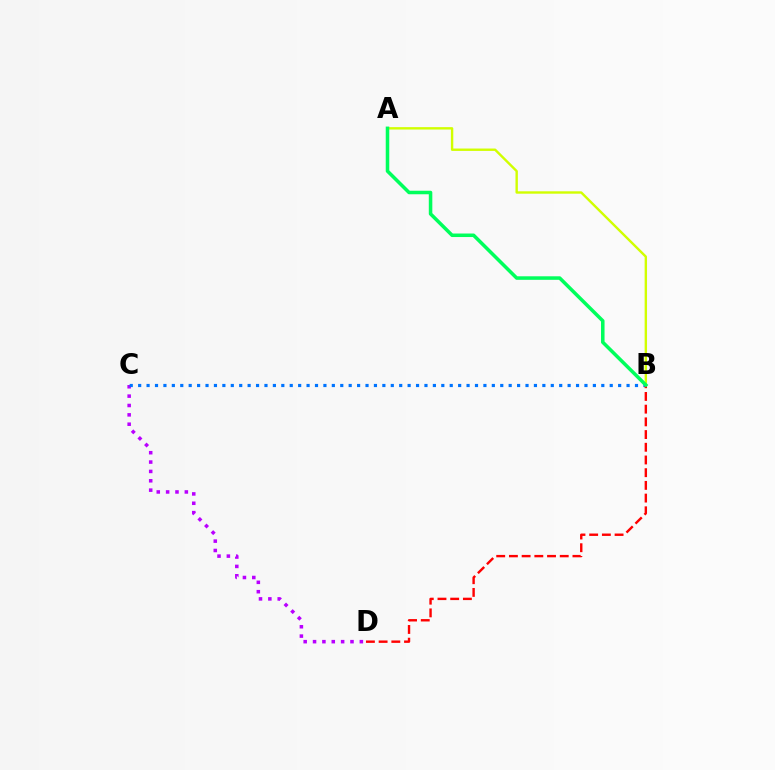{('C', 'D'): [{'color': '#b900ff', 'line_style': 'dotted', 'thickness': 2.54}], ('A', 'B'): [{'color': '#d1ff00', 'line_style': 'solid', 'thickness': 1.72}, {'color': '#00ff5c', 'line_style': 'solid', 'thickness': 2.54}], ('B', 'C'): [{'color': '#0074ff', 'line_style': 'dotted', 'thickness': 2.29}], ('B', 'D'): [{'color': '#ff0000', 'line_style': 'dashed', 'thickness': 1.73}]}